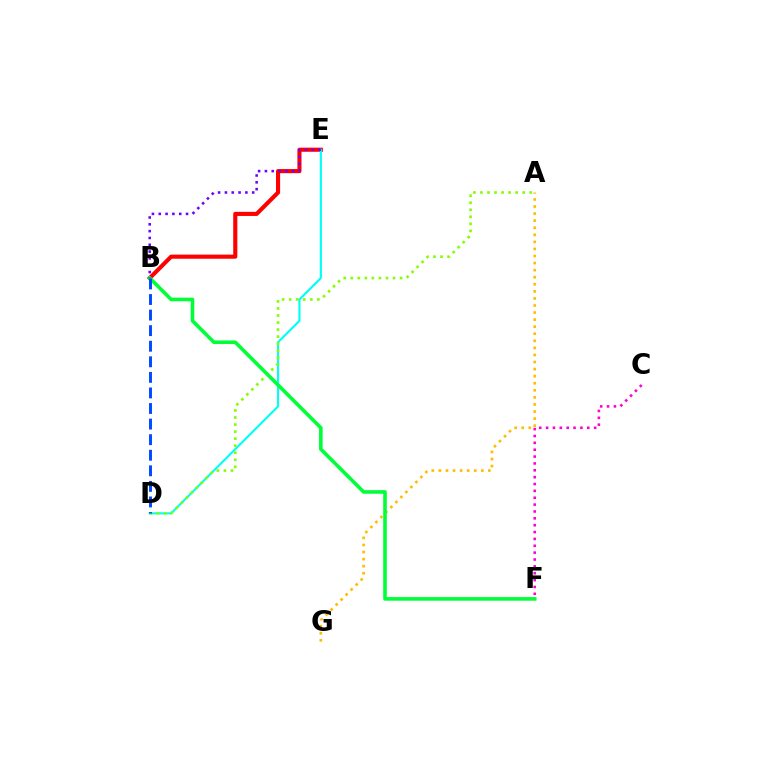{('A', 'G'): [{'color': '#ffbd00', 'line_style': 'dotted', 'thickness': 1.92}], ('C', 'F'): [{'color': '#ff00cf', 'line_style': 'dotted', 'thickness': 1.86}], ('B', 'E'): [{'color': '#ff0000', 'line_style': 'solid', 'thickness': 2.96}, {'color': '#7200ff', 'line_style': 'dotted', 'thickness': 1.85}], ('D', 'E'): [{'color': '#00fff6', 'line_style': 'solid', 'thickness': 1.54}], ('A', 'D'): [{'color': '#84ff00', 'line_style': 'dotted', 'thickness': 1.91}], ('B', 'F'): [{'color': '#00ff39', 'line_style': 'solid', 'thickness': 2.59}], ('B', 'D'): [{'color': '#004bff', 'line_style': 'dashed', 'thickness': 2.12}]}